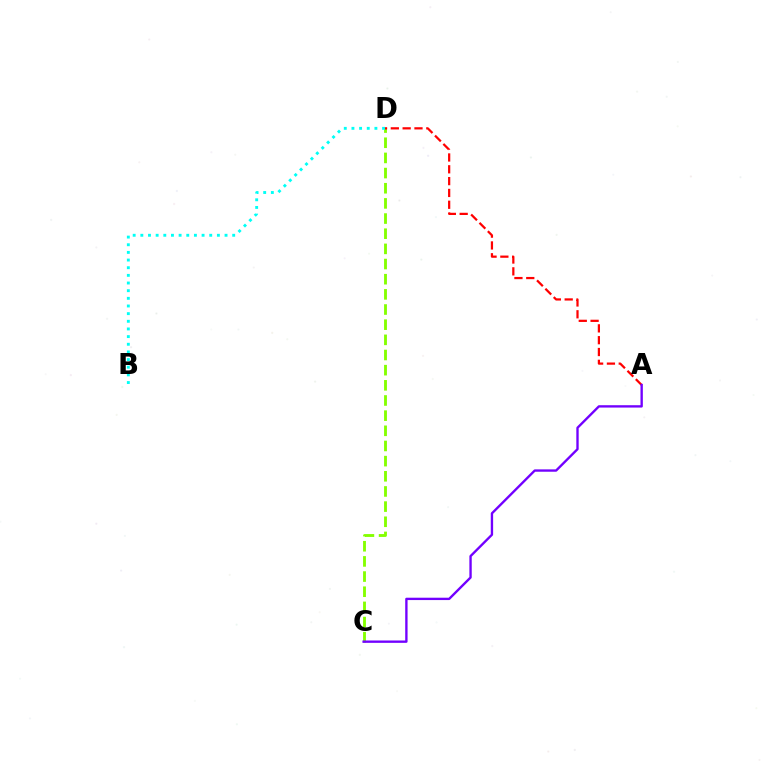{('C', 'D'): [{'color': '#84ff00', 'line_style': 'dashed', 'thickness': 2.06}], ('A', 'D'): [{'color': '#ff0000', 'line_style': 'dashed', 'thickness': 1.61}], ('B', 'D'): [{'color': '#00fff6', 'line_style': 'dotted', 'thickness': 2.08}], ('A', 'C'): [{'color': '#7200ff', 'line_style': 'solid', 'thickness': 1.7}]}